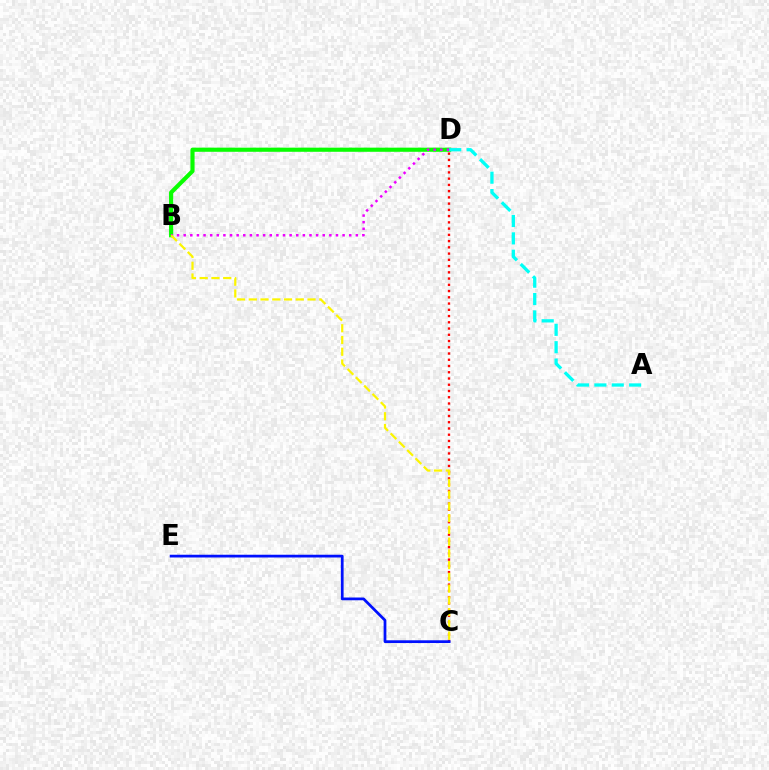{('B', 'D'): [{'color': '#08ff00', 'line_style': 'solid', 'thickness': 2.98}, {'color': '#ee00ff', 'line_style': 'dotted', 'thickness': 1.8}], ('C', 'D'): [{'color': '#ff0000', 'line_style': 'dotted', 'thickness': 1.7}], ('B', 'C'): [{'color': '#fcf500', 'line_style': 'dashed', 'thickness': 1.6}], ('A', 'D'): [{'color': '#00fff6', 'line_style': 'dashed', 'thickness': 2.36}], ('C', 'E'): [{'color': '#0010ff', 'line_style': 'solid', 'thickness': 1.98}]}